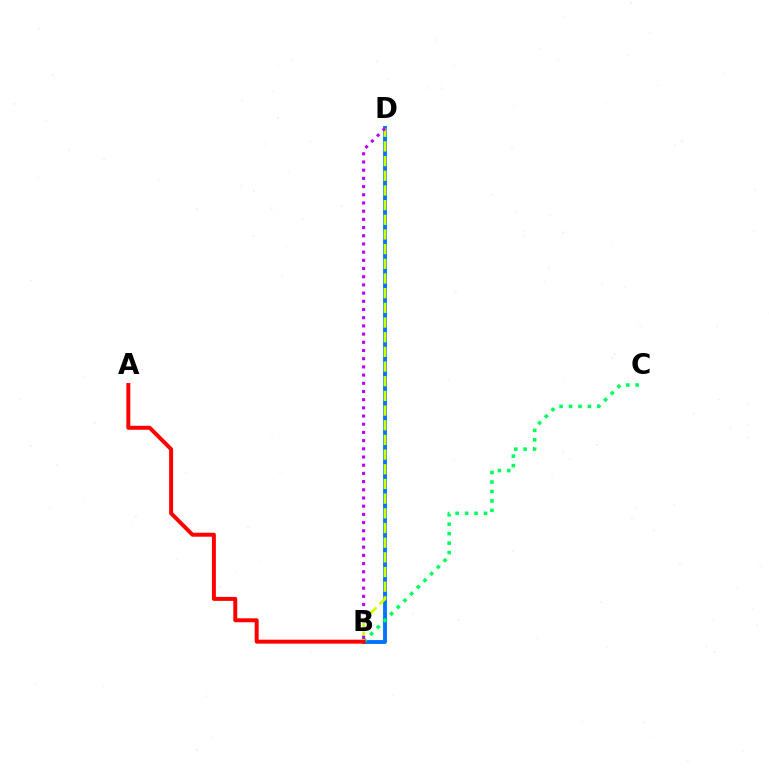{('B', 'D'): [{'color': '#0074ff', 'line_style': 'solid', 'thickness': 2.78}, {'color': '#d1ff00', 'line_style': 'dashed', 'thickness': 1.99}, {'color': '#b900ff', 'line_style': 'dotted', 'thickness': 2.23}], ('B', 'C'): [{'color': '#00ff5c', 'line_style': 'dotted', 'thickness': 2.57}], ('A', 'B'): [{'color': '#ff0000', 'line_style': 'solid', 'thickness': 2.85}]}